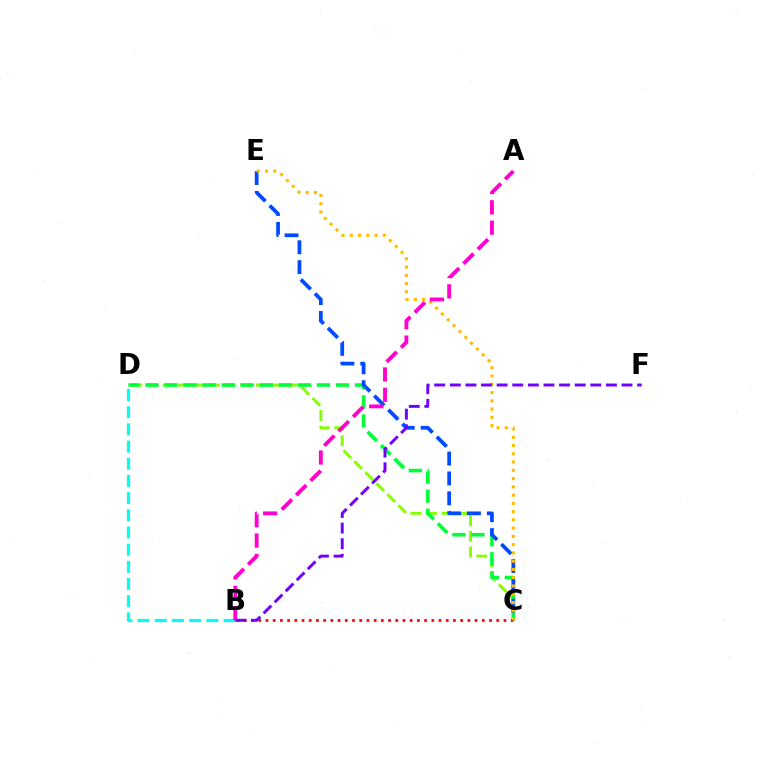{('C', 'D'): [{'color': '#84ff00', 'line_style': 'dashed', 'thickness': 2.11}, {'color': '#00ff39', 'line_style': 'dashed', 'thickness': 2.59}], ('B', 'C'): [{'color': '#ff0000', 'line_style': 'dotted', 'thickness': 1.96}], ('B', 'D'): [{'color': '#00fff6', 'line_style': 'dashed', 'thickness': 2.33}], ('C', 'E'): [{'color': '#004bff', 'line_style': 'dashed', 'thickness': 2.7}, {'color': '#ffbd00', 'line_style': 'dotted', 'thickness': 2.24}], ('A', 'B'): [{'color': '#ff00cf', 'line_style': 'dashed', 'thickness': 2.77}], ('B', 'F'): [{'color': '#7200ff', 'line_style': 'dashed', 'thickness': 2.12}]}